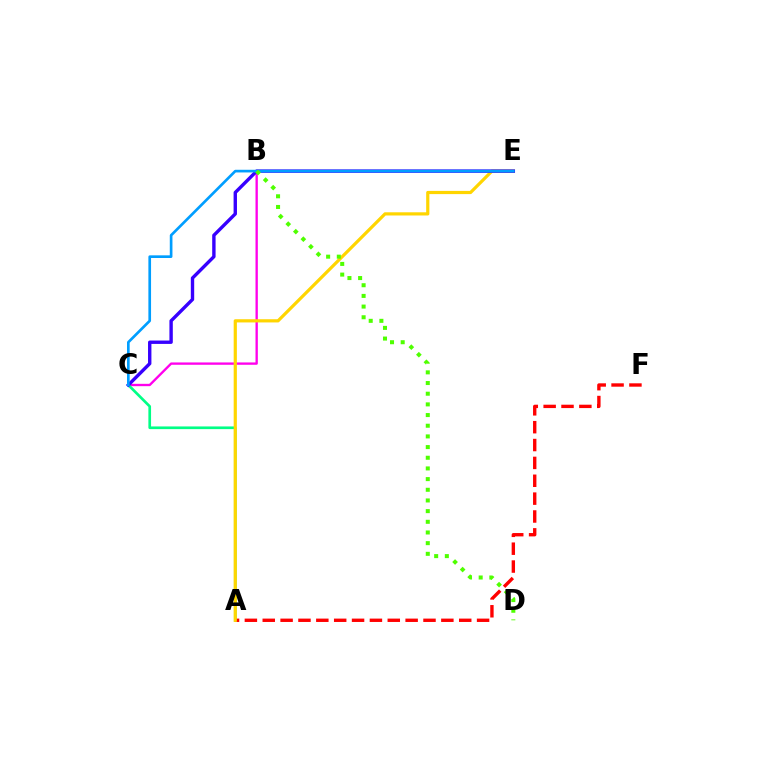{('B', 'C'): [{'color': '#ff00ed', 'line_style': 'solid', 'thickness': 1.69}], ('A', 'C'): [{'color': '#00ff86', 'line_style': 'solid', 'thickness': 1.93}], ('A', 'F'): [{'color': '#ff0000', 'line_style': 'dashed', 'thickness': 2.43}], ('A', 'E'): [{'color': '#ffd500', 'line_style': 'solid', 'thickness': 2.3}], ('C', 'E'): [{'color': '#3700ff', 'line_style': 'solid', 'thickness': 2.44}, {'color': '#009eff', 'line_style': 'solid', 'thickness': 1.92}], ('B', 'D'): [{'color': '#4fff00', 'line_style': 'dotted', 'thickness': 2.9}]}